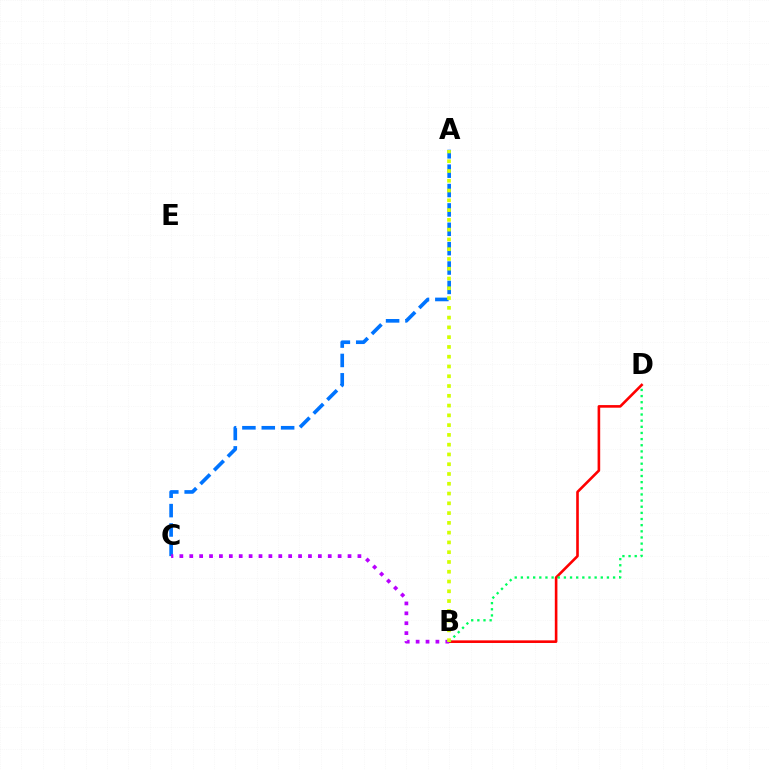{('B', 'D'): [{'color': '#ff0000', 'line_style': 'solid', 'thickness': 1.88}, {'color': '#00ff5c', 'line_style': 'dotted', 'thickness': 1.67}], ('A', 'C'): [{'color': '#0074ff', 'line_style': 'dashed', 'thickness': 2.63}], ('B', 'C'): [{'color': '#b900ff', 'line_style': 'dotted', 'thickness': 2.69}], ('A', 'B'): [{'color': '#d1ff00', 'line_style': 'dotted', 'thickness': 2.66}]}